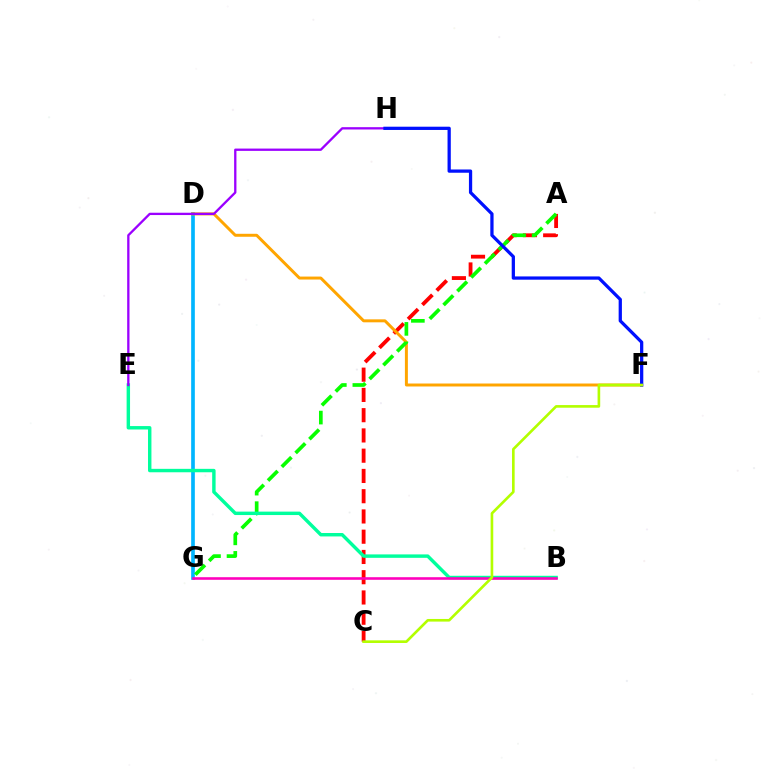{('A', 'C'): [{'color': '#ff0000', 'line_style': 'dashed', 'thickness': 2.75}], ('D', 'G'): [{'color': '#00b5ff', 'line_style': 'solid', 'thickness': 2.64}], ('D', 'F'): [{'color': '#ffa500', 'line_style': 'solid', 'thickness': 2.14}], ('A', 'G'): [{'color': '#08ff00', 'line_style': 'dashed', 'thickness': 2.65}], ('B', 'E'): [{'color': '#00ff9d', 'line_style': 'solid', 'thickness': 2.47}], ('E', 'H'): [{'color': '#9b00ff', 'line_style': 'solid', 'thickness': 1.67}], ('F', 'H'): [{'color': '#0010ff', 'line_style': 'solid', 'thickness': 2.34}], ('B', 'G'): [{'color': '#ff00bd', 'line_style': 'solid', 'thickness': 1.87}], ('C', 'F'): [{'color': '#b3ff00', 'line_style': 'solid', 'thickness': 1.9}]}